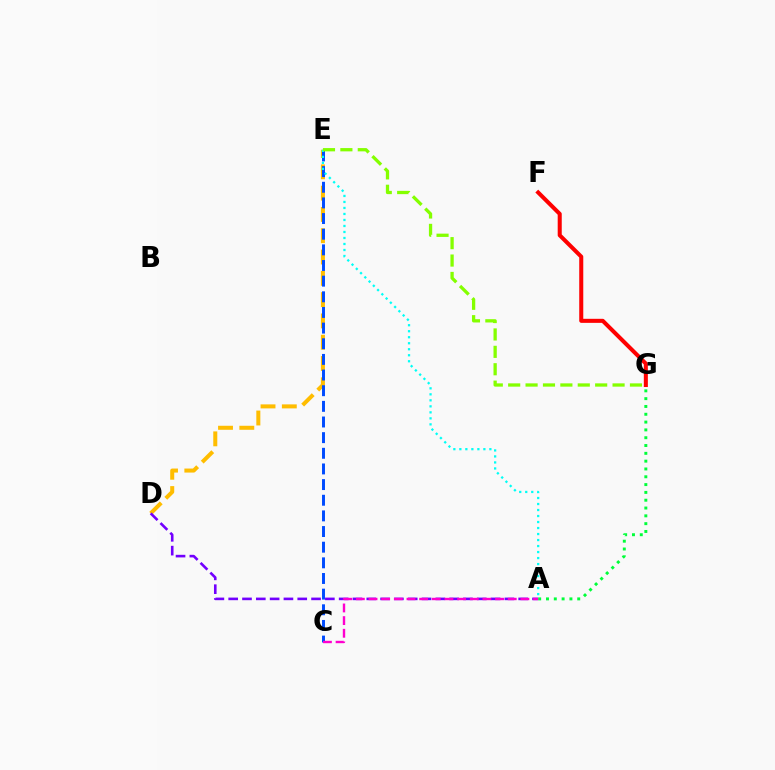{('D', 'E'): [{'color': '#ffbd00', 'line_style': 'dashed', 'thickness': 2.89}], ('F', 'G'): [{'color': '#ff0000', 'line_style': 'solid', 'thickness': 2.91}], ('A', 'G'): [{'color': '#00ff39', 'line_style': 'dotted', 'thickness': 2.12}], ('C', 'E'): [{'color': '#004bff', 'line_style': 'dashed', 'thickness': 2.13}], ('A', 'D'): [{'color': '#7200ff', 'line_style': 'dashed', 'thickness': 1.88}], ('A', 'E'): [{'color': '#00fff6', 'line_style': 'dotted', 'thickness': 1.63}], ('E', 'G'): [{'color': '#84ff00', 'line_style': 'dashed', 'thickness': 2.36}], ('A', 'C'): [{'color': '#ff00cf', 'line_style': 'dashed', 'thickness': 1.72}]}